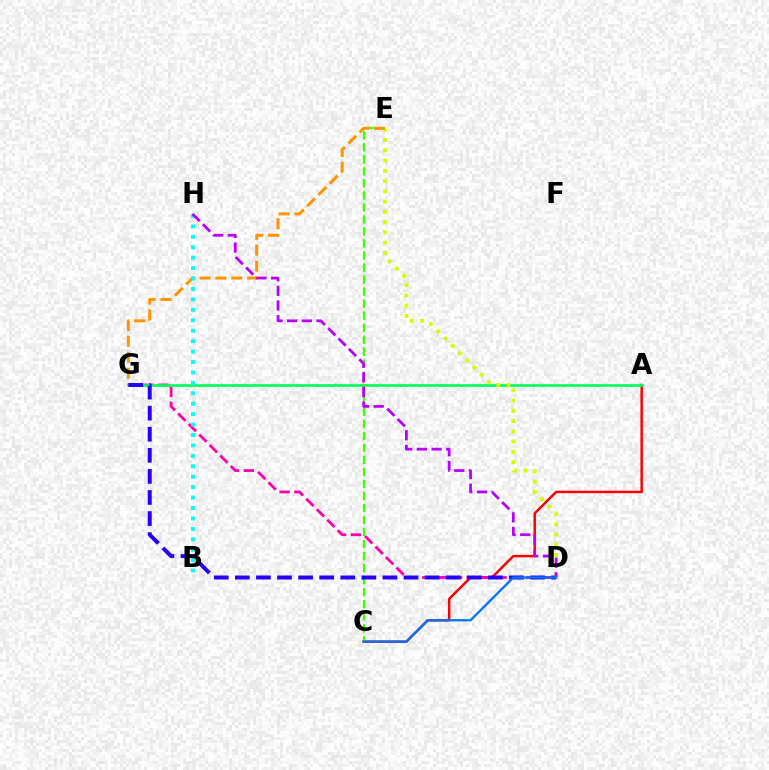{('A', 'C'): [{'color': '#ff0000', 'line_style': 'solid', 'thickness': 1.78}], ('D', 'G'): [{'color': '#ff00ac', 'line_style': 'dashed', 'thickness': 2.02}, {'color': '#2500ff', 'line_style': 'dashed', 'thickness': 2.86}], ('A', 'G'): [{'color': '#00ff5c', 'line_style': 'solid', 'thickness': 1.92}], ('D', 'E'): [{'color': '#d1ff00', 'line_style': 'dotted', 'thickness': 2.79}], ('C', 'E'): [{'color': '#3dff00', 'line_style': 'dashed', 'thickness': 1.63}], ('E', 'G'): [{'color': '#ff9400', 'line_style': 'dashed', 'thickness': 2.16}], ('B', 'H'): [{'color': '#00fff6', 'line_style': 'dotted', 'thickness': 2.83}], ('D', 'H'): [{'color': '#b900ff', 'line_style': 'dashed', 'thickness': 2.0}], ('C', 'D'): [{'color': '#0074ff', 'line_style': 'solid', 'thickness': 1.65}]}